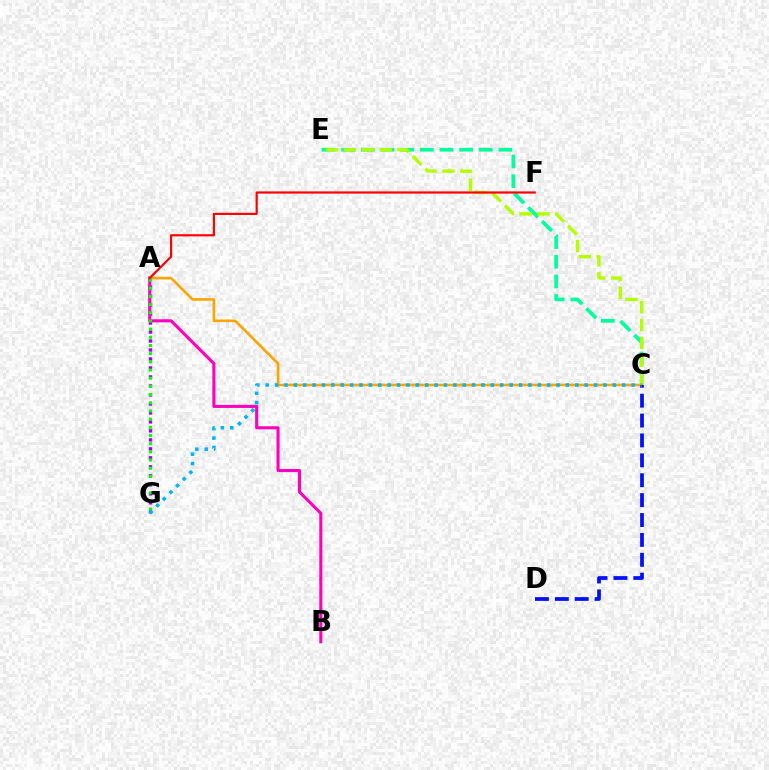{('C', 'E'): [{'color': '#00ff9d', 'line_style': 'dashed', 'thickness': 2.67}, {'color': '#b3ff00', 'line_style': 'dashed', 'thickness': 2.43}], ('A', 'G'): [{'color': '#9b00ff', 'line_style': 'dotted', 'thickness': 2.44}, {'color': '#08ff00', 'line_style': 'dotted', 'thickness': 2.22}], ('A', 'C'): [{'color': '#ffa500', 'line_style': 'solid', 'thickness': 1.89}], ('A', 'B'): [{'color': '#ff00bd', 'line_style': 'solid', 'thickness': 2.22}], ('C', 'D'): [{'color': '#0010ff', 'line_style': 'dashed', 'thickness': 2.7}], ('C', 'G'): [{'color': '#00b5ff', 'line_style': 'dotted', 'thickness': 2.55}], ('A', 'F'): [{'color': '#ff0000', 'line_style': 'solid', 'thickness': 1.57}]}